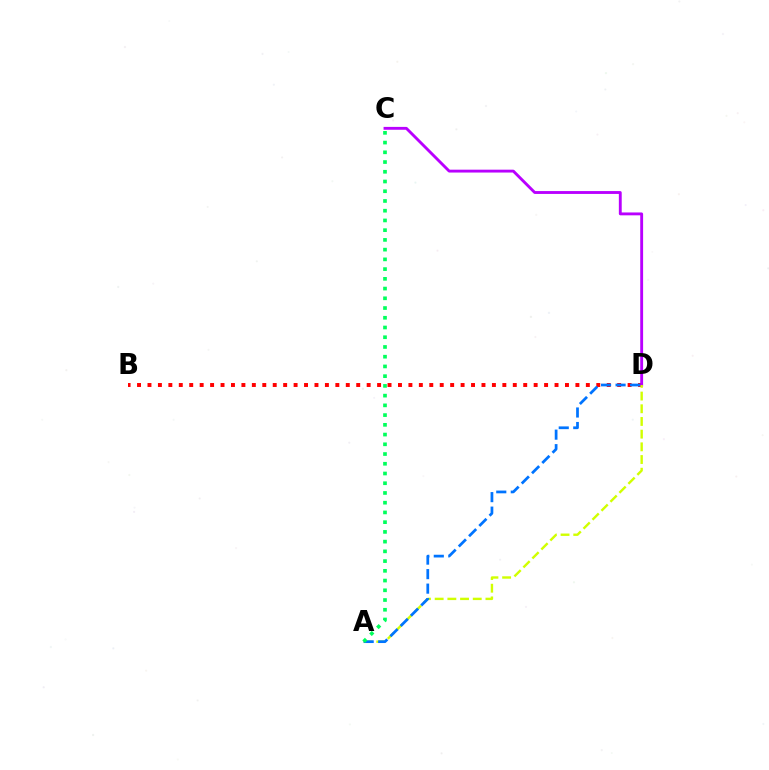{('B', 'D'): [{'color': '#ff0000', 'line_style': 'dotted', 'thickness': 2.84}], ('C', 'D'): [{'color': '#b900ff', 'line_style': 'solid', 'thickness': 2.06}], ('A', 'D'): [{'color': '#d1ff00', 'line_style': 'dashed', 'thickness': 1.72}, {'color': '#0074ff', 'line_style': 'dashed', 'thickness': 1.97}], ('A', 'C'): [{'color': '#00ff5c', 'line_style': 'dotted', 'thickness': 2.64}]}